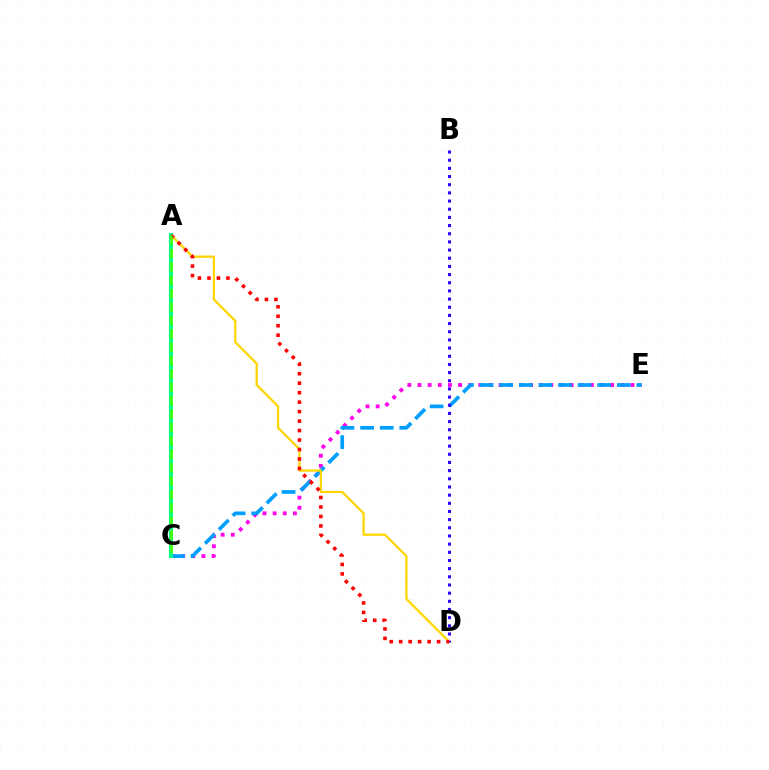{('C', 'E'): [{'color': '#ff00ed', 'line_style': 'dotted', 'thickness': 2.76}, {'color': '#009eff', 'line_style': 'dashed', 'thickness': 2.66}], ('A', 'D'): [{'color': '#ffd500', 'line_style': 'solid', 'thickness': 1.62}, {'color': '#ff0000', 'line_style': 'dotted', 'thickness': 2.57}], ('B', 'D'): [{'color': '#3700ff', 'line_style': 'dotted', 'thickness': 2.22}], ('A', 'C'): [{'color': '#00ff86', 'line_style': 'solid', 'thickness': 2.93}, {'color': '#4fff00', 'line_style': 'dashed', 'thickness': 1.82}]}